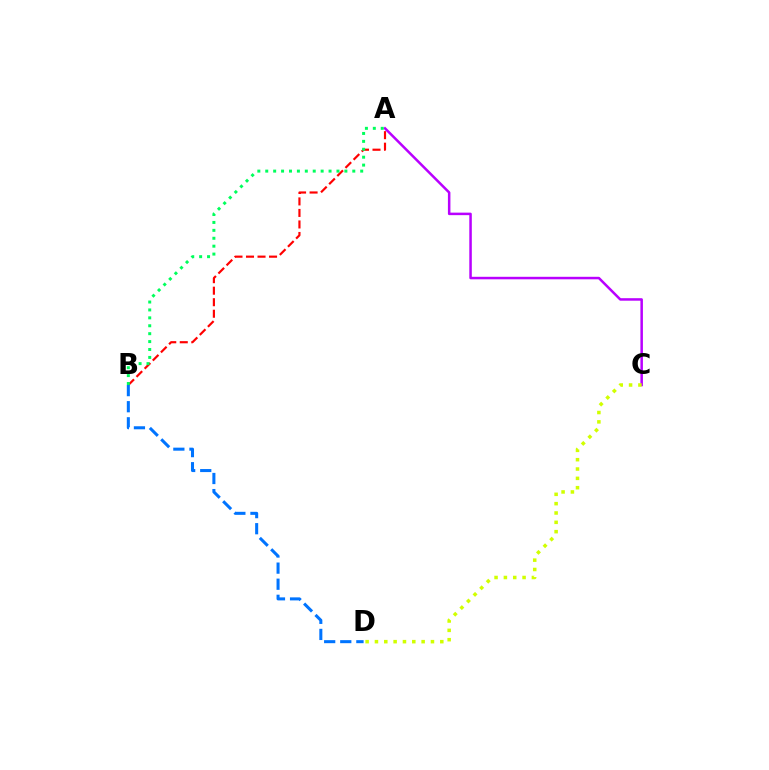{('A', 'B'): [{'color': '#ff0000', 'line_style': 'dashed', 'thickness': 1.57}, {'color': '#00ff5c', 'line_style': 'dotted', 'thickness': 2.15}], ('A', 'C'): [{'color': '#b900ff', 'line_style': 'solid', 'thickness': 1.81}], ('B', 'D'): [{'color': '#0074ff', 'line_style': 'dashed', 'thickness': 2.19}], ('C', 'D'): [{'color': '#d1ff00', 'line_style': 'dotted', 'thickness': 2.54}]}